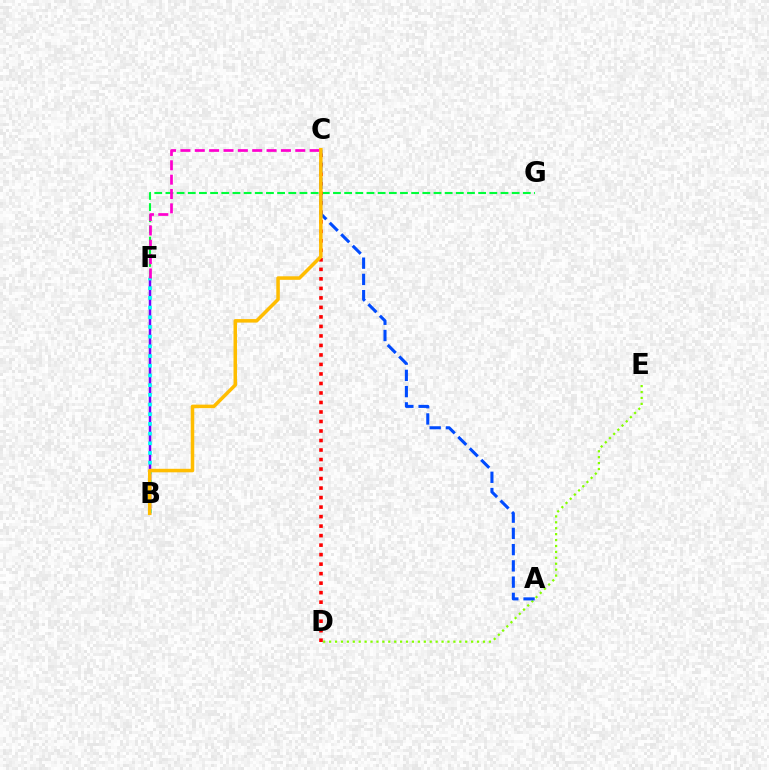{('B', 'F'): [{'color': '#7200ff', 'line_style': 'solid', 'thickness': 1.8}, {'color': '#00fff6', 'line_style': 'dotted', 'thickness': 2.63}], ('F', 'G'): [{'color': '#00ff39', 'line_style': 'dashed', 'thickness': 1.52}], ('C', 'D'): [{'color': '#ff0000', 'line_style': 'dotted', 'thickness': 2.58}], ('D', 'E'): [{'color': '#84ff00', 'line_style': 'dotted', 'thickness': 1.61}], ('C', 'F'): [{'color': '#ff00cf', 'line_style': 'dashed', 'thickness': 1.95}], ('A', 'C'): [{'color': '#004bff', 'line_style': 'dashed', 'thickness': 2.21}], ('B', 'C'): [{'color': '#ffbd00', 'line_style': 'solid', 'thickness': 2.53}]}